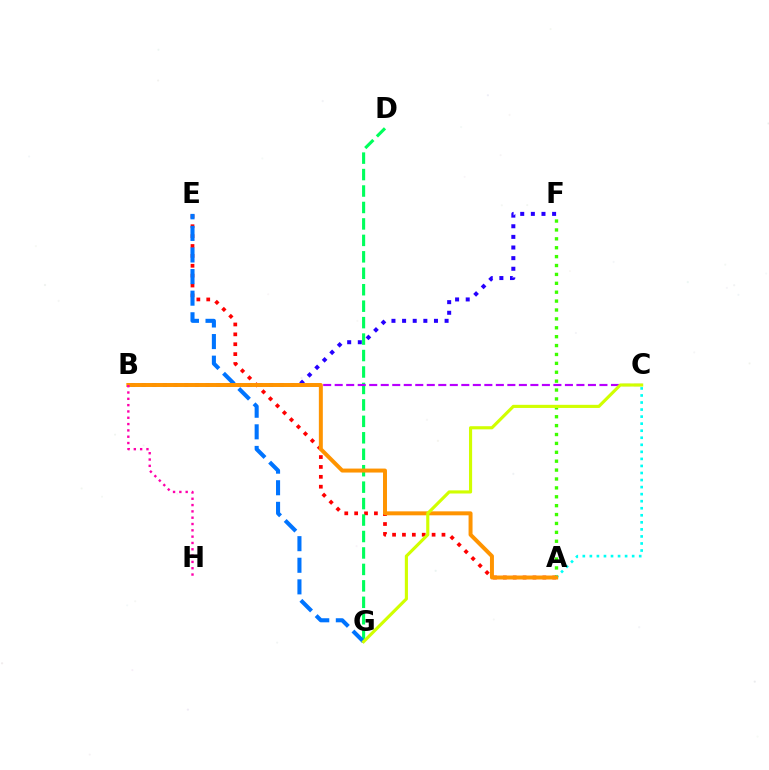{('A', 'E'): [{'color': '#ff0000', 'line_style': 'dotted', 'thickness': 2.69}], ('D', 'G'): [{'color': '#00ff5c', 'line_style': 'dashed', 'thickness': 2.23}], ('A', 'F'): [{'color': '#3dff00', 'line_style': 'dotted', 'thickness': 2.42}], ('E', 'G'): [{'color': '#0074ff', 'line_style': 'dashed', 'thickness': 2.93}], ('B', 'C'): [{'color': '#b900ff', 'line_style': 'dashed', 'thickness': 1.56}], ('A', 'C'): [{'color': '#00fff6', 'line_style': 'dotted', 'thickness': 1.91}], ('B', 'F'): [{'color': '#2500ff', 'line_style': 'dotted', 'thickness': 2.89}], ('A', 'B'): [{'color': '#ff9400', 'line_style': 'solid', 'thickness': 2.86}], ('C', 'G'): [{'color': '#d1ff00', 'line_style': 'solid', 'thickness': 2.25}], ('B', 'H'): [{'color': '#ff00ac', 'line_style': 'dotted', 'thickness': 1.72}]}